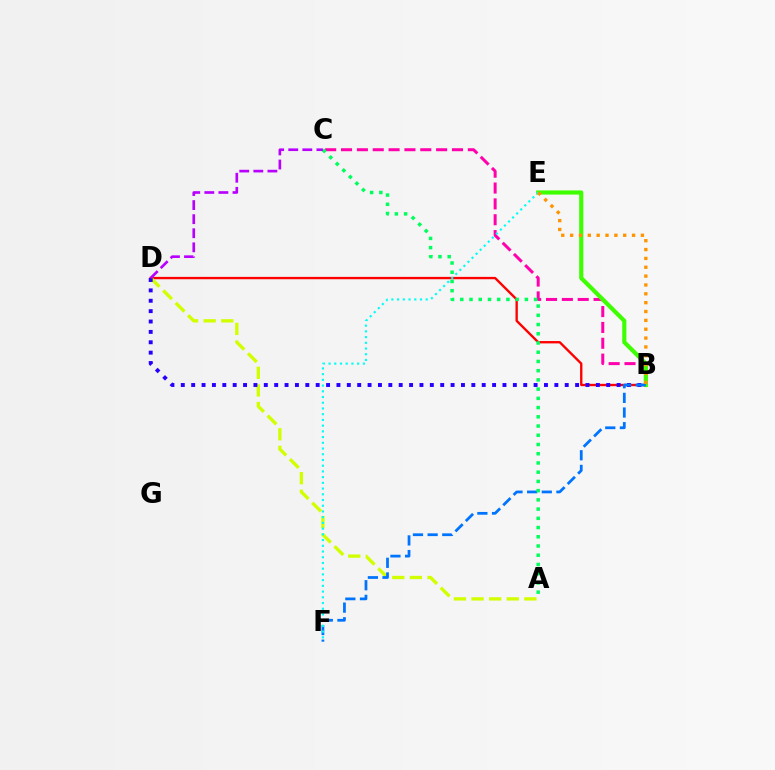{('B', 'C'): [{'color': '#ff00ac', 'line_style': 'dashed', 'thickness': 2.15}], ('B', 'D'): [{'color': '#ff0000', 'line_style': 'solid', 'thickness': 1.7}, {'color': '#2500ff', 'line_style': 'dotted', 'thickness': 2.82}], ('A', 'D'): [{'color': '#d1ff00', 'line_style': 'dashed', 'thickness': 2.39}], ('B', 'E'): [{'color': '#3dff00', 'line_style': 'solid', 'thickness': 2.99}, {'color': '#ff9400', 'line_style': 'dotted', 'thickness': 2.4}], ('B', 'F'): [{'color': '#0074ff', 'line_style': 'dashed', 'thickness': 1.99}], ('A', 'C'): [{'color': '#00ff5c', 'line_style': 'dotted', 'thickness': 2.51}], ('E', 'F'): [{'color': '#00fff6', 'line_style': 'dotted', 'thickness': 1.55}], ('C', 'D'): [{'color': '#b900ff', 'line_style': 'dashed', 'thickness': 1.91}]}